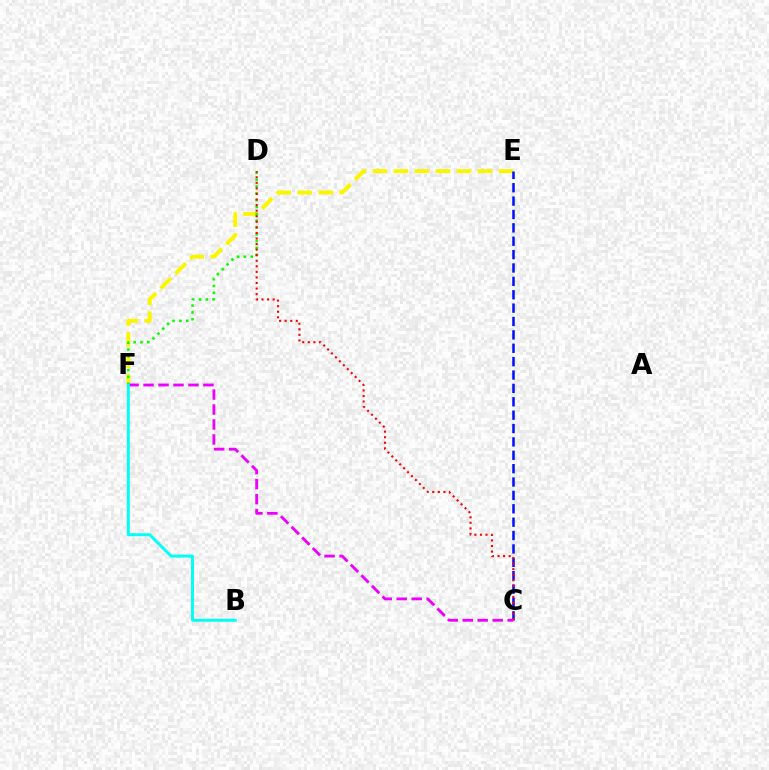{('E', 'F'): [{'color': '#fcf500', 'line_style': 'dashed', 'thickness': 2.85}], ('C', 'E'): [{'color': '#0010ff', 'line_style': 'dashed', 'thickness': 1.82}], ('D', 'F'): [{'color': '#08ff00', 'line_style': 'dotted', 'thickness': 1.86}], ('C', 'D'): [{'color': '#ff0000', 'line_style': 'dotted', 'thickness': 1.51}], ('C', 'F'): [{'color': '#ee00ff', 'line_style': 'dashed', 'thickness': 2.03}], ('B', 'F'): [{'color': '#00fff6', 'line_style': 'solid', 'thickness': 2.13}]}